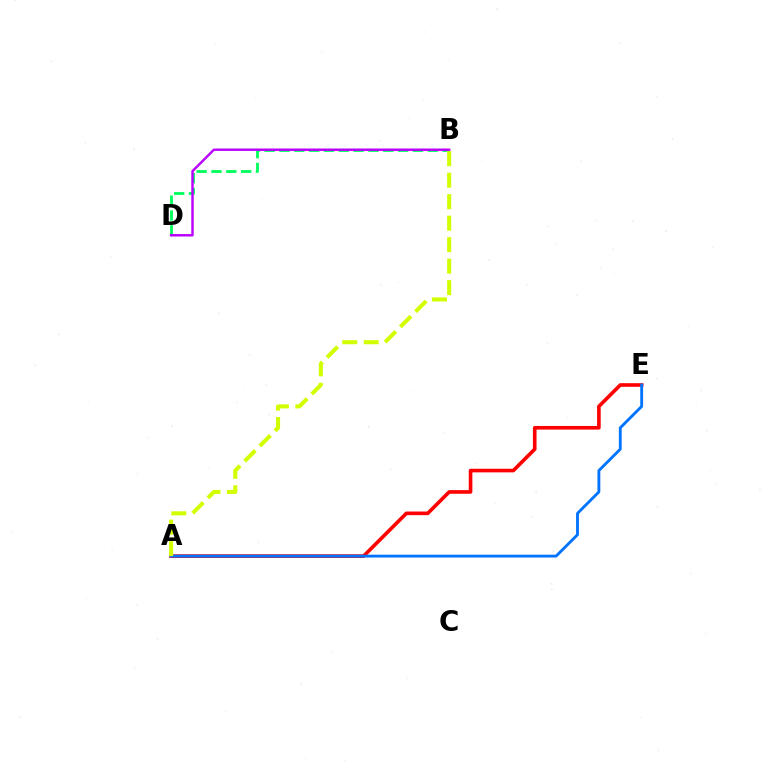{('A', 'E'): [{'color': '#ff0000', 'line_style': 'solid', 'thickness': 2.61}, {'color': '#0074ff', 'line_style': 'solid', 'thickness': 2.05}], ('B', 'D'): [{'color': '#00ff5c', 'line_style': 'dashed', 'thickness': 2.01}, {'color': '#b900ff', 'line_style': 'solid', 'thickness': 1.75}], ('A', 'B'): [{'color': '#d1ff00', 'line_style': 'dashed', 'thickness': 2.92}]}